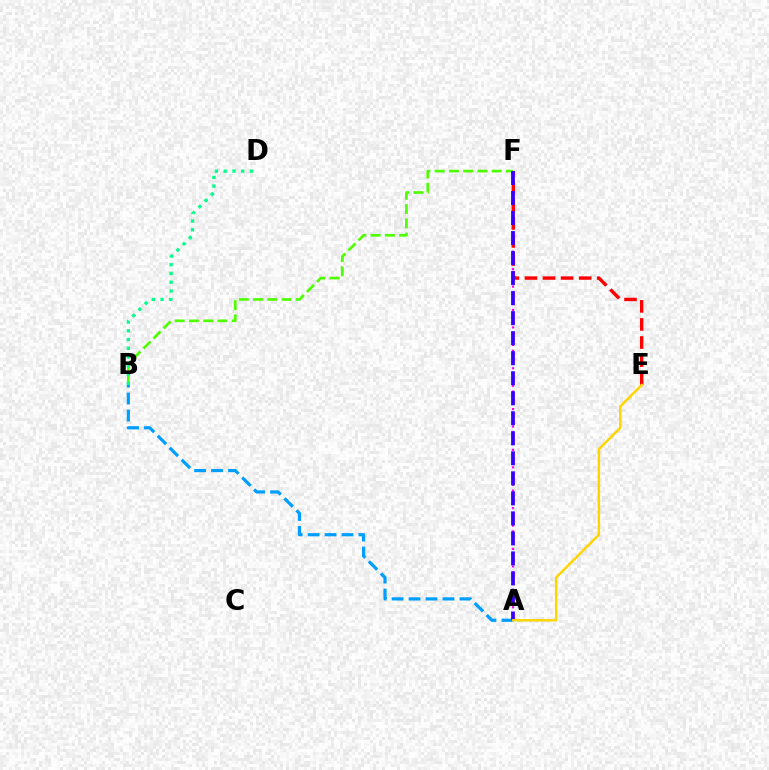{('B', 'F'): [{'color': '#4fff00', 'line_style': 'dashed', 'thickness': 1.94}], ('A', 'B'): [{'color': '#009eff', 'line_style': 'dashed', 'thickness': 2.3}], ('A', 'F'): [{'color': '#ff00ed', 'line_style': 'dotted', 'thickness': 1.58}, {'color': '#3700ff', 'line_style': 'dashed', 'thickness': 2.72}], ('E', 'F'): [{'color': '#ff0000', 'line_style': 'dashed', 'thickness': 2.46}], ('A', 'E'): [{'color': '#ffd500', 'line_style': 'solid', 'thickness': 1.77}], ('B', 'D'): [{'color': '#00ff86', 'line_style': 'dotted', 'thickness': 2.38}]}